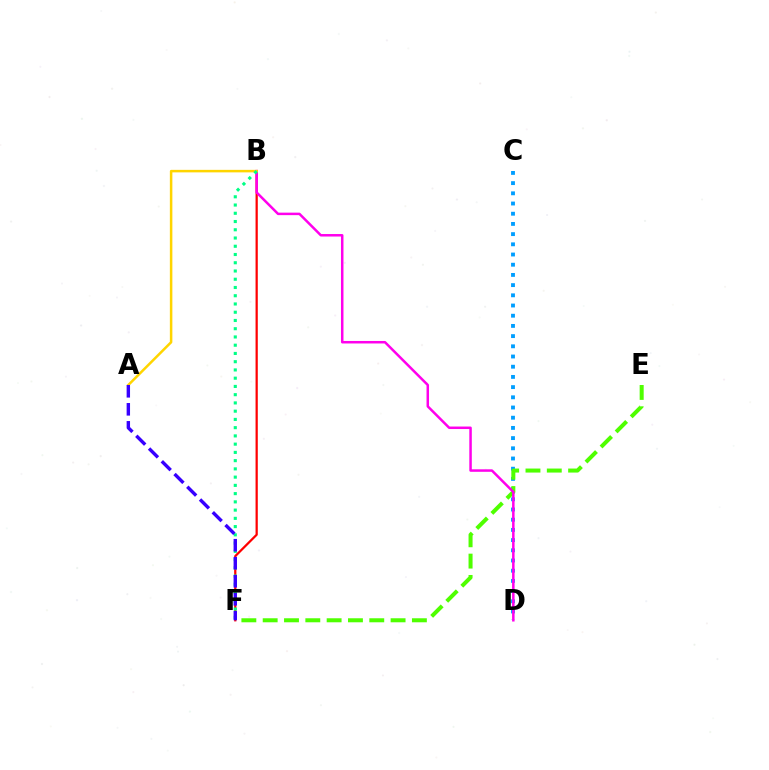{('C', 'D'): [{'color': '#009eff', 'line_style': 'dotted', 'thickness': 2.77}], ('B', 'F'): [{'color': '#ff0000', 'line_style': 'solid', 'thickness': 1.62}, {'color': '#00ff86', 'line_style': 'dotted', 'thickness': 2.24}], ('E', 'F'): [{'color': '#4fff00', 'line_style': 'dashed', 'thickness': 2.9}], ('B', 'D'): [{'color': '#ff00ed', 'line_style': 'solid', 'thickness': 1.8}], ('A', 'B'): [{'color': '#ffd500', 'line_style': 'solid', 'thickness': 1.81}], ('A', 'F'): [{'color': '#3700ff', 'line_style': 'dashed', 'thickness': 2.45}]}